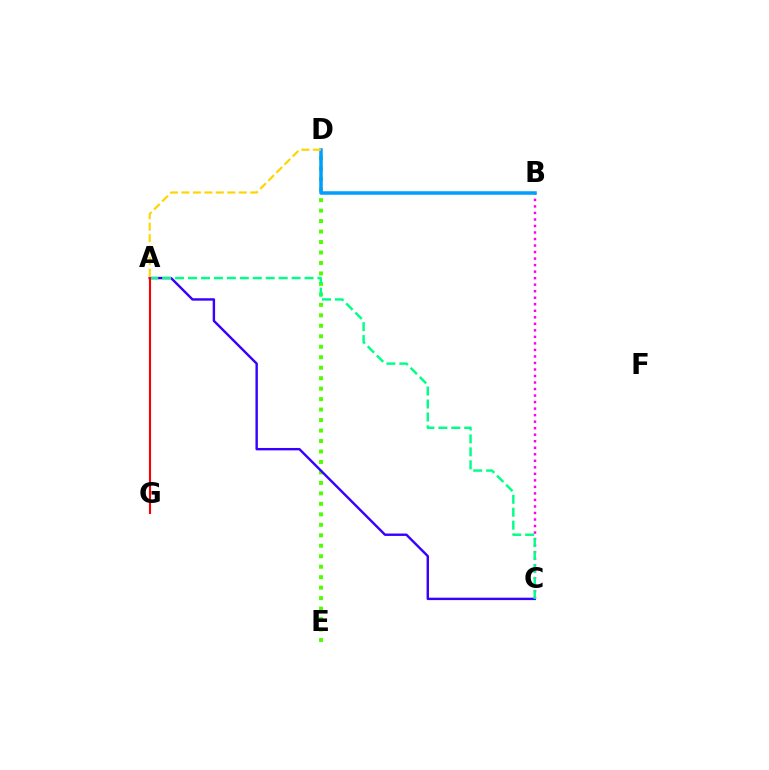{('D', 'E'): [{'color': '#4fff00', 'line_style': 'dotted', 'thickness': 2.85}], ('B', 'C'): [{'color': '#ff00ed', 'line_style': 'dotted', 'thickness': 1.77}], ('A', 'C'): [{'color': '#3700ff', 'line_style': 'solid', 'thickness': 1.73}, {'color': '#00ff86', 'line_style': 'dashed', 'thickness': 1.76}], ('B', 'D'): [{'color': '#009eff', 'line_style': 'solid', 'thickness': 2.53}], ('A', 'D'): [{'color': '#ffd500', 'line_style': 'dashed', 'thickness': 1.56}], ('A', 'G'): [{'color': '#ff0000', 'line_style': 'solid', 'thickness': 1.51}]}